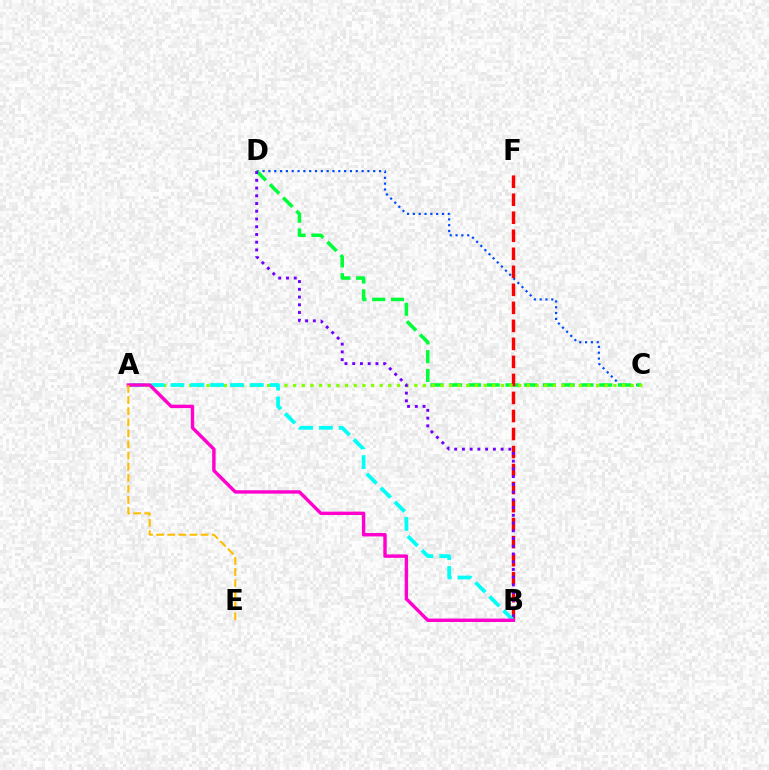{('C', 'D'): [{'color': '#004bff', 'line_style': 'dotted', 'thickness': 1.58}, {'color': '#00ff39', 'line_style': 'dashed', 'thickness': 2.55}], ('B', 'F'): [{'color': '#ff0000', 'line_style': 'dashed', 'thickness': 2.45}], ('A', 'C'): [{'color': '#84ff00', 'line_style': 'dotted', 'thickness': 2.35}], ('B', 'D'): [{'color': '#7200ff', 'line_style': 'dotted', 'thickness': 2.1}], ('A', 'B'): [{'color': '#00fff6', 'line_style': 'dashed', 'thickness': 2.7}, {'color': '#ff00cf', 'line_style': 'solid', 'thickness': 2.45}], ('A', 'E'): [{'color': '#ffbd00', 'line_style': 'dashed', 'thickness': 1.51}]}